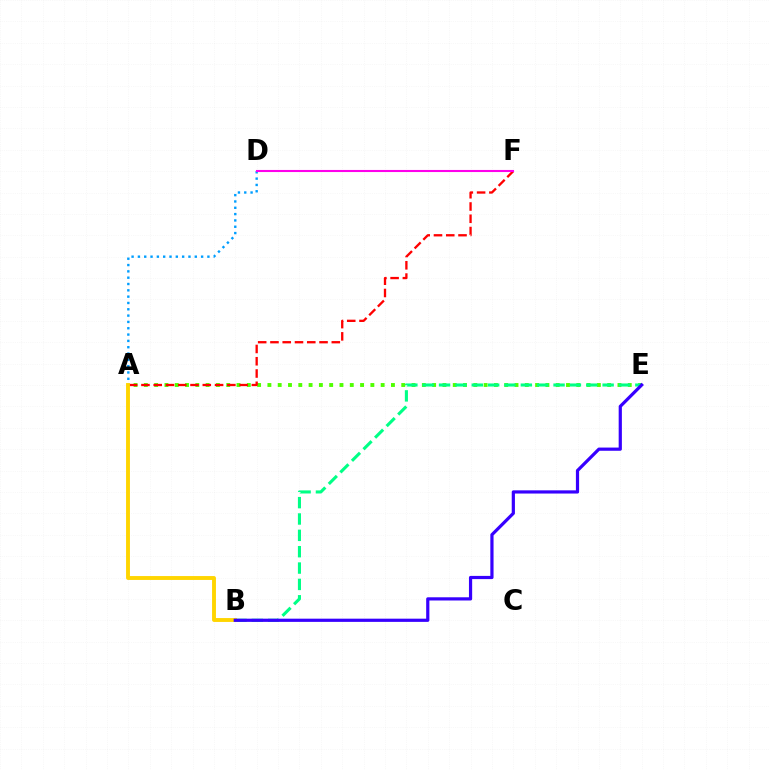{('A', 'E'): [{'color': '#4fff00', 'line_style': 'dotted', 'thickness': 2.8}], ('A', 'D'): [{'color': '#009eff', 'line_style': 'dotted', 'thickness': 1.72}], ('A', 'F'): [{'color': '#ff0000', 'line_style': 'dashed', 'thickness': 1.67}], ('B', 'E'): [{'color': '#00ff86', 'line_style': 'dashed', 'thickness': 2.22}, {'color': '#3700ff', 'line_style': 'solid', 'thickness': 2.31}], ('A', 'B'): [{'color': '#ffd500', 'line_style': 'solid', 'thickness': 2.8}], ('D', 'F'): [{'color': '#ff00ed', 'line_style': 'solid', 'thickness': 1.51}]}